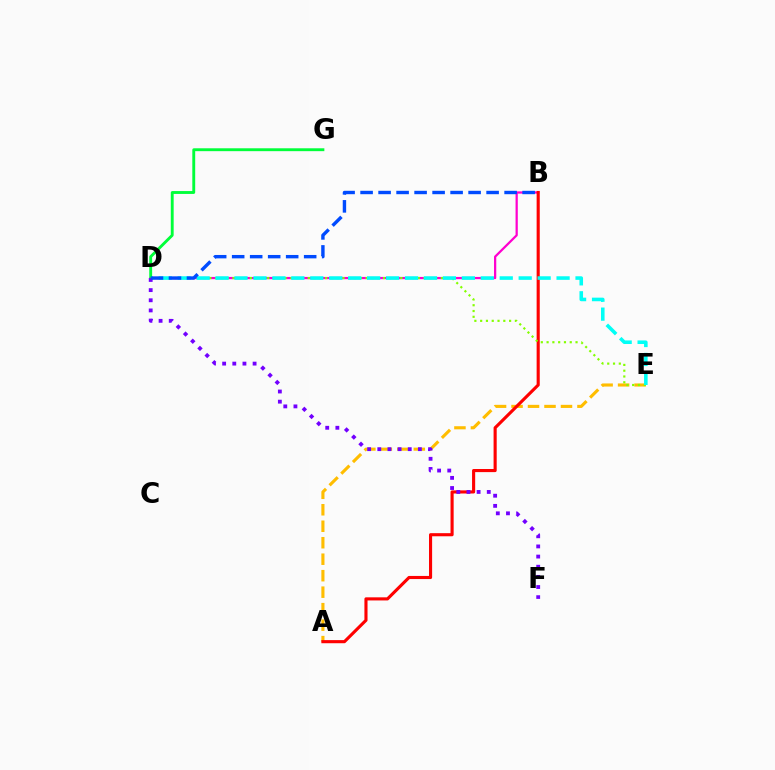{('A', 'E'): [{'color': '#ffbd00', 'line_style': 'dashed', 'thickness': 2.24}], ('B', 'D'): [{'color': '#ff00cf', 'line_style': 'solid', 'thickness': 1.61}, {'color': '#004bff', 'line_style': 'dashed', 'thickness': 2.45}], ('A', 'B'): [{'color': '#ff0000', 'line_style': 'solid', 'thickness': 2.24}], ('D', 'E'): [{'color': '#84ff00', 'line_style': 'dotted', 'thickness': 1.57}, {'color': '#00fff6', 'line_style': 'dashed', 'thickness': 2.57}], ('D', 'G'): [{'color': '#00ff39', 'line_style': 'solid', 'thickness': 2.07}], ('D', 'F'): [{'color': '#7200ff', 'line_style': 'dotted', 'thickness': 2.76}]}